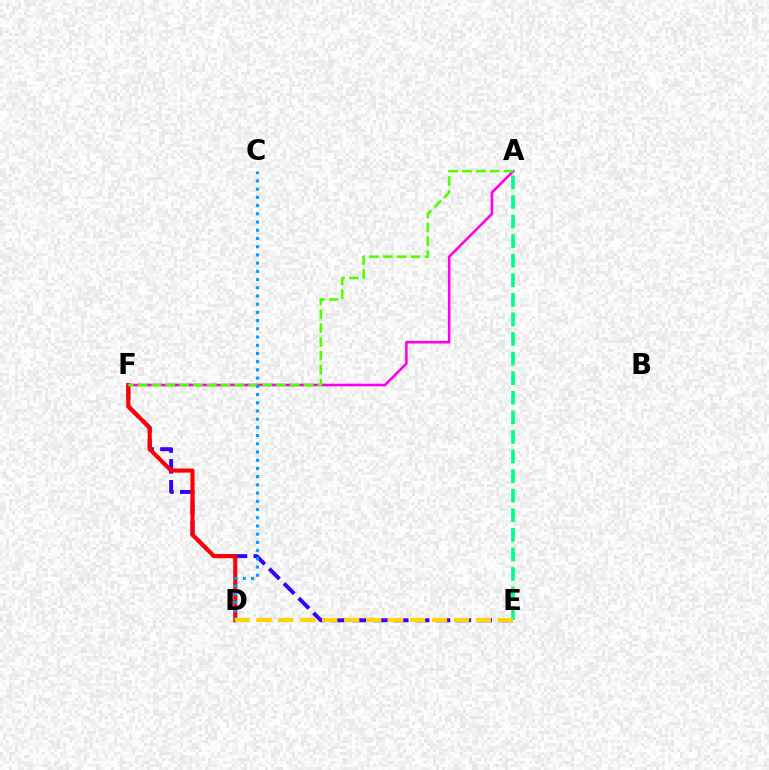{('E', 'F'): [{'color': '#3700ff', 'line_style': 'dashed', 'thickness': 2.83}], ('A', 'F'): [{'color': '#ff00ed', 'line_style': 'solid', 'thickness': 1.86}, {'color': '#4fff00', 'line_style': 'dashed', 'thickness': 1.88}], ('D', 'F'): [{'color': '#ff0000', 'line_style': 'solid', 'thickness': 2.96}], ('A', 'E'): [{'color': '#00ff86', 'line_style': 'dashed', 'thickness': 2.66}], ('C', 'D'): [{'color': '#009eff', 'line_style': 'dotted', 'thickness': 2.23}], ('D', 'E'): [{'color': '#ffd500', 'line_style': 'dashed', 'thickness': 2.98}]}